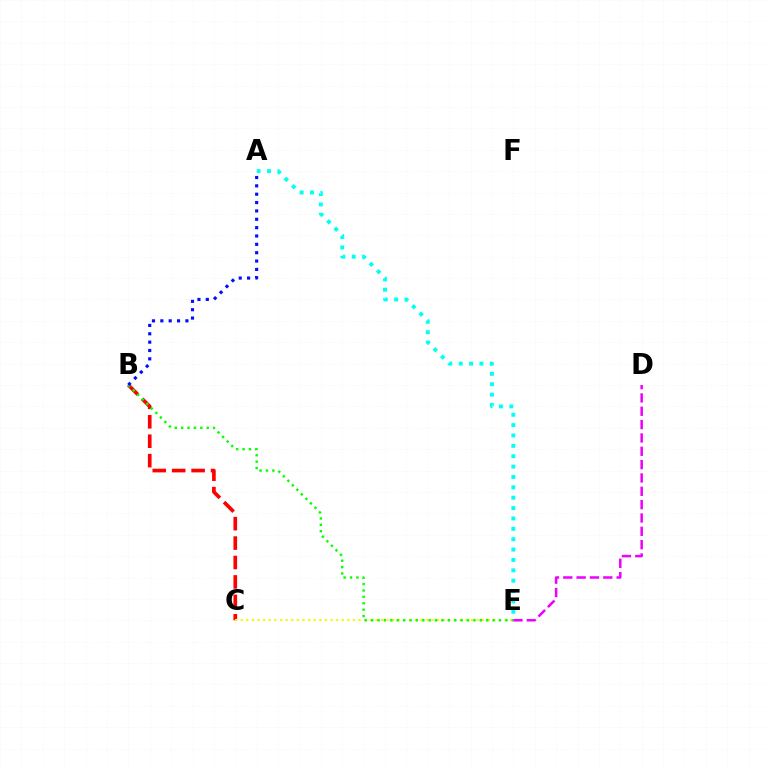{('B', 'C'): [{'color': '#ff0000', 'line_style': 'dashed', 'thickness': 2.64}], ('C', 'E'): [{'color': '#fcf500', 'line_style': 'dotted', 'thickness': 1.53}], ('B', 'E'): [{'color': '#08ff00', 'line_style': 'dotted', 'thickness': 1.74}], ('D', 'E'): [{'color': '#ee00ff', 'line_style': 'dashed', 'thickness': 1.81}], ('A', 'B'): [{'color': '#0010ff', 'line_style': 'dotted', 'thickness': 2.27}], ('A', 'E'): [{'color': '#00fff6', 'line_style': 'dotted', 'thickness': 2.82}]}